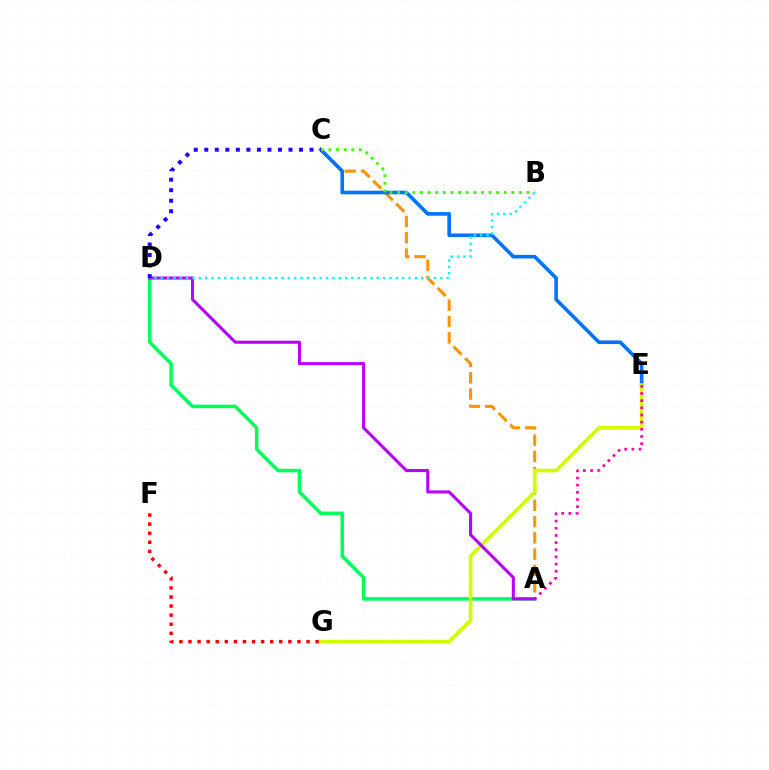{('A', 'C'): [{'color': '#ff9400', 'line_style': 'dashed', 'thickness': 2.21}], ('C', 'E'): [{'color': '#0074ff', 'line_style': 'solid', 'thickness': 2.62}], ('A', 'D'): [{'color': '#00ff5c', 'line_style': 'solid', 'thickness': 2.53}, {'color': '#b900ff', 'line_style': 'solid', 'thickness': 2.2}], ('B', 'C'): [{'color': '#3dff00', 'line_style': 'dotted', 'thickness': 2.07}], ('E', 'G'): [{'color': '#d1ff00', 'line_style': 'solid', 'thickness': 2.6}], ('A', 'E'): [{'color': '#ff00ac', 'line_style': 'dotted', 'thickness': 1.95}], ('B', 'D'): [{'color': '#00fff6', 'line_style': 'dotted', 'thickness': 1.73}], ('C', 'D'): [{'color': '#2500ff', 'line_style': 'dotted', 'thickness': 2.86}], ('F', 'G'): [{'color': '#ff0000', 'line_style': 'dotted', 'thickness': 2.47}]}